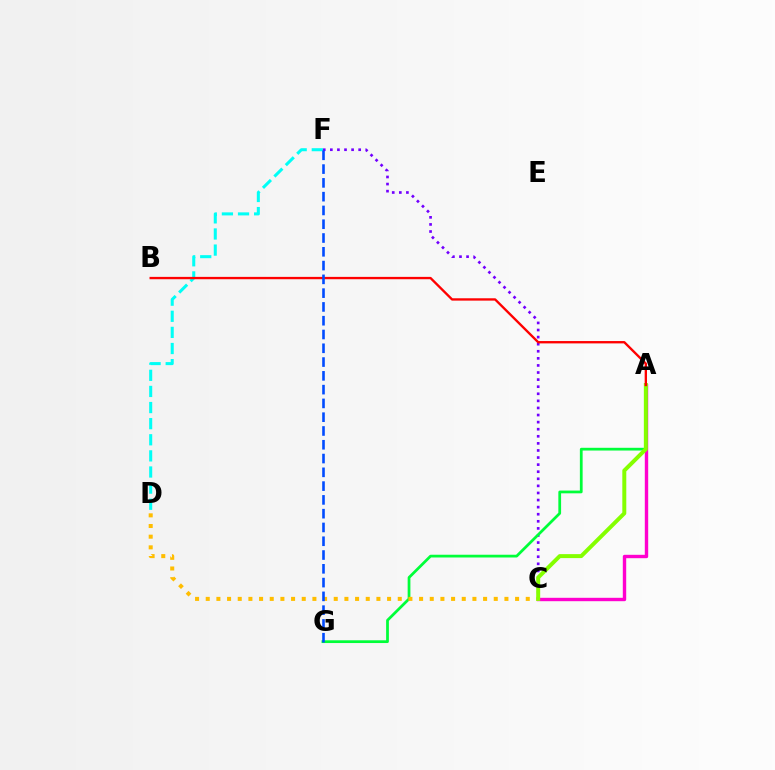{('D', 'F'): [{'color': '#00fff6', 'line_style': 'dashed', 'thickness': 2.19}], ('A', 'C'): [{'color': '#ff00cf', 'line_style': 'solid', 'thickness': 2.44}, {'color': '#84ff00', 'line_style': 'solid', 'thickness': 2.86}], ('C', 'F'): [{'color': '#7200ff', 'line_style': 'dotted', 'thickness': 1.92}], ('A', 'G'): [{'color': '#00ff39', 'line_style': 'solid', 'thickness': 1.98}], ('C', 'D'): [{'color': '#ffbd00', 'line_style': 'dotted', 'thickness': 2.9}], ('A', 'B'): [{'color': '#ff0000', 'line_style': 'solid', 'thickness': 1.69}], ('F', 'G'): [{'color': '#004bff', 'line_style': 'dashed', 'thickness': 1.87}]}